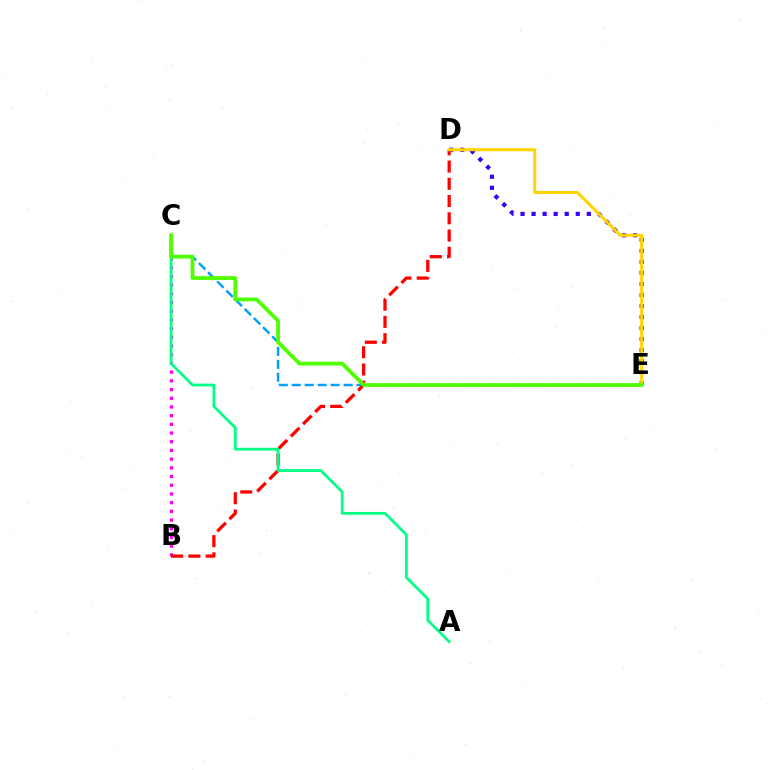{('C', 'E'): [{'color': '#009eff', 'line_style': 'dashed', 'thickness': 1.76}, {'color': '#4fff00', 'line_style': 'solid', 'thickness': 2.71}], ('B', 'C'): [{'color': '#ff00ed', 'line_style': 'dotted', 'thickness': 2.36}], ('D', 'E'): [{'color': '#3700ff', 'line_style': 'dotted', 'thickness': 3.0}, {'color': '#ffd500', 'line_style': 'solid', 'thickness': 2.19}], ('B', 'D'): [{'color': '#ff0000', 'line_style': 'dashed', 'thickness': 2.34}], ('A', 'C'): [{'color': '#00ff86', 'line_style': 'solid', 'thickness': 2.0}]}